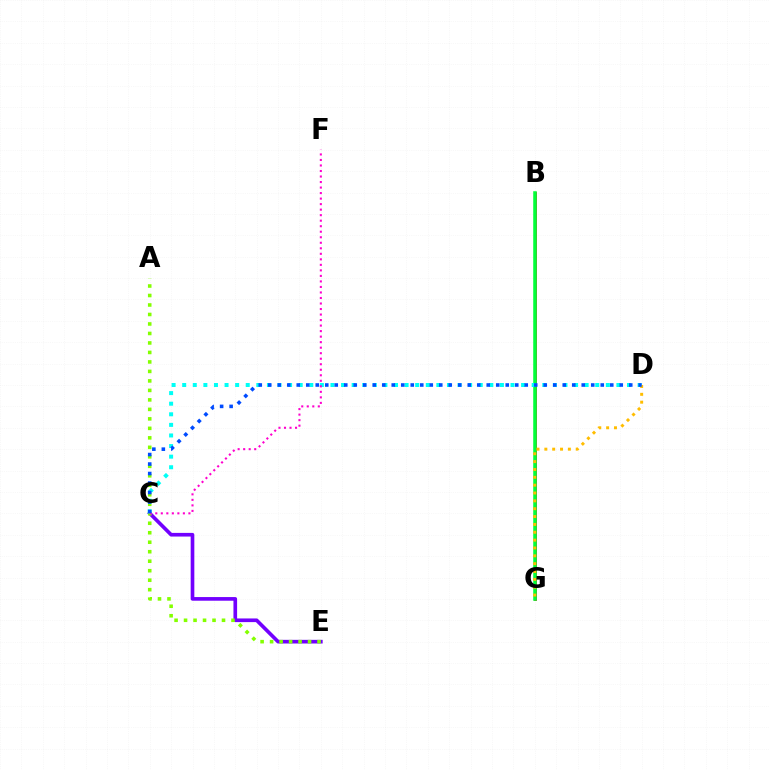{('B', 'G'): [{'color': '#ff0000', 'line_style': 'solid', 'thickness': 1.98}, {'color': '#00ff39', 'line_style': 'solid', 'thickness': 2.55}], ('C', 'E'): [{'color': '#7200ff', 'line_style': 'solid', 'thickness': 2.63}], ('A', 'E'): [{'color': '#84ff00', 'line_style': 'dotted', 'thickness': 2.58}], ('C', 'D'): [{'color': '#00fff6', 'line_style': 'dotted', 'thickness': 2.88}, {'color': '#004bff', 'line_style': 'dotted', 'thickness': 2.58}], ('D', 'G'): [{'color': '#ffbd00', 'line_style': 'dotted', 'thickness': 2.13}], ('C', 'F'): [{'color': '#ff00cf', 'line_style': 'dotted', 'thickness': 1.5}]}